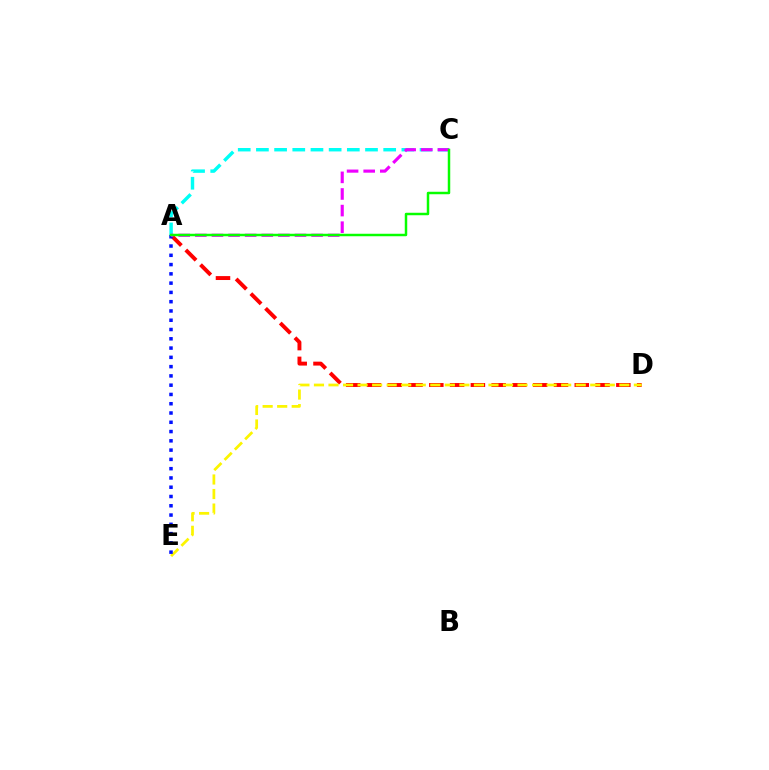{('A', 'D'): [{'color': '#ff0000', 'line_style': 'dashed', 'thickness': 2.82}], ('D', 'E'): [{'color': '#fcf500', 'line_style': 'dashed', 'thickness': 1.98}], ('A', 'C'): [{'color': '#00fff6', 'line_style': 'dashed', 'thickness': 2.47}, {'color': '#ee00ff', 'line_style': 'dashed', 'thickness': 2.26}, {'color': '#08ff00', 'line_style': 'solid', 'thickness': 1.78}], ('A', 'E'): [{'color': '#0010ff', 'line_style': 'dotted', 'thickness': 2.52}]}